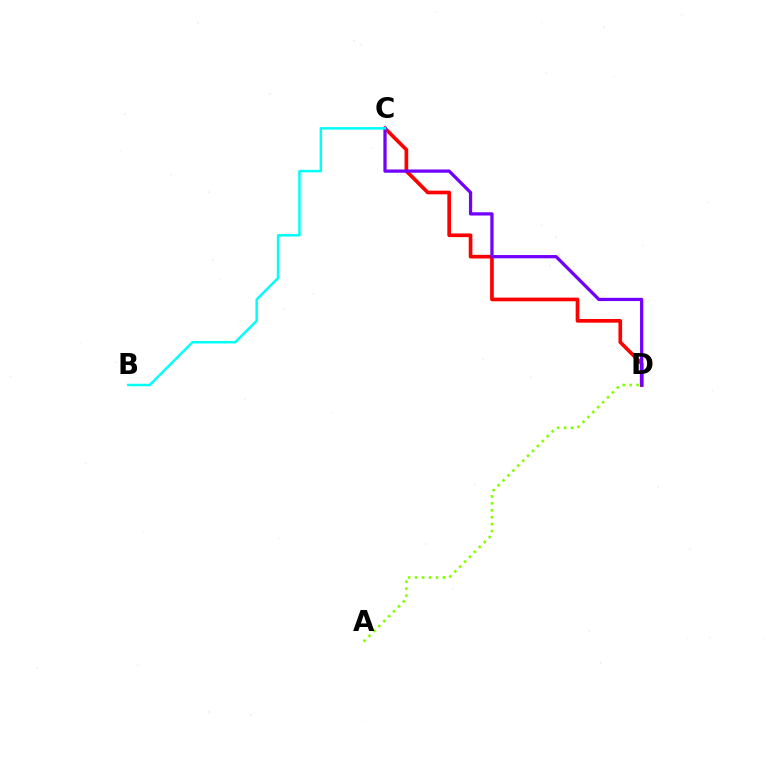{('C', 'D'): [{'color': '#ff0000', 'line_style': 'solid', 'thickness': 2.64}, {'color': '#7200ff', 'line_style': 'solid', 'thickness': 2.35}], ('B', 'C'): [{'color': '#00fff6', 'line_style': 'solid', 'thickness': 1.79}], ('A', 'D'): [{'color': '#84ff00', 'line_style': 'dotted', 'thickness': 1.89}]}